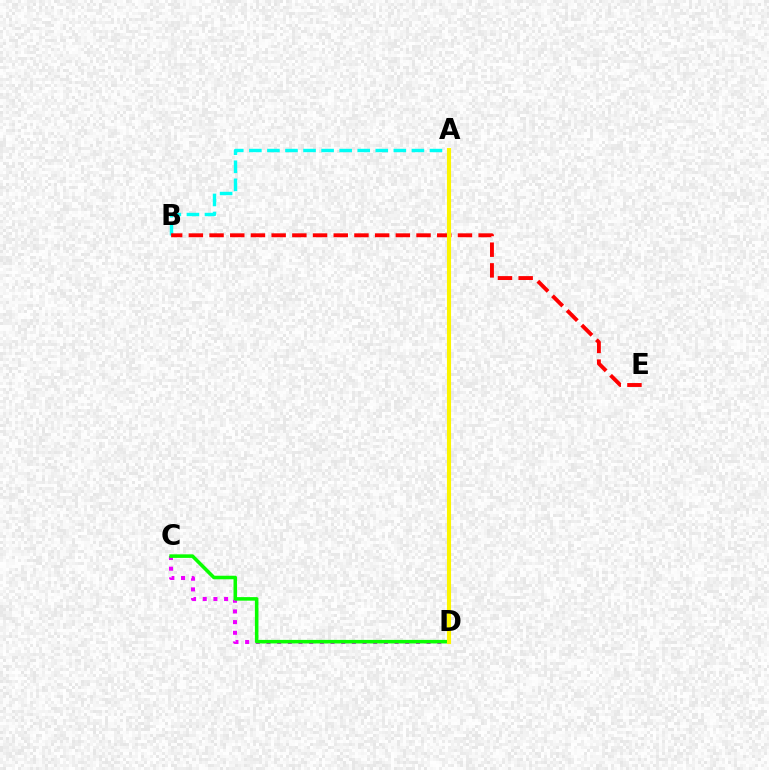{('A', 'D'): [{'color': '#0010ff', 'line_style': 'dashed', 'thickness': 2.68}, {'color': '#fcf500', 'line_style': 'solid', 'thickness': 2.95}], ('A', 'B'): [{'color': '#00fff6', 'line_style': 'dashed', 'thickness': 2.45}], ('C', 'D'): [{'color': '#ee00ff', 'line_style': 'dotted', 'thickness': 2.9}, {'color': '#08ff00', 'line_style': 'solid', 'thickness': 2.55}], ('B', 'E'): [{'color': '#ff0000', 'line_style': 'dashed', 'thickness': 2.81}]}